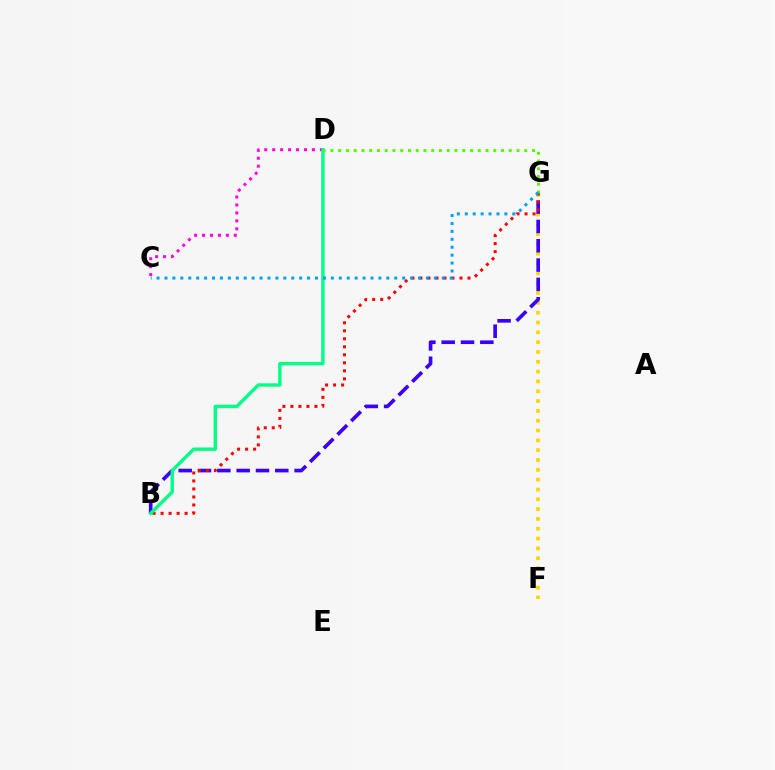{('F', 'G'): [{'color': '#ffd500', 'line_style': 'dotted', 'thickness': 2.67}], ('C', 'D'): [{'color': '#ff00ed', 'line_style': 'dotted', 'thickness': 2.16}], ('B', 'G'): [{'color': '#3700ff', 'line_style': 'dashed', 'thickness': 2.62}, {'color': '#ff0000', 'line_style': 'dotted', 'thickness': 2.18}], ('B', 'D'): [{'color': '#00ff86', 'line_style': 'solid', 'thickness': 2.43}], ('D', 'G'): [{'color': '#4fff00', 'line_style': 'dotted', 'thickness': 2.11}], ('C', 'G'): [{'color': '#009eff', 'line_style': 'dotted', 'thickness': 2.15}]}